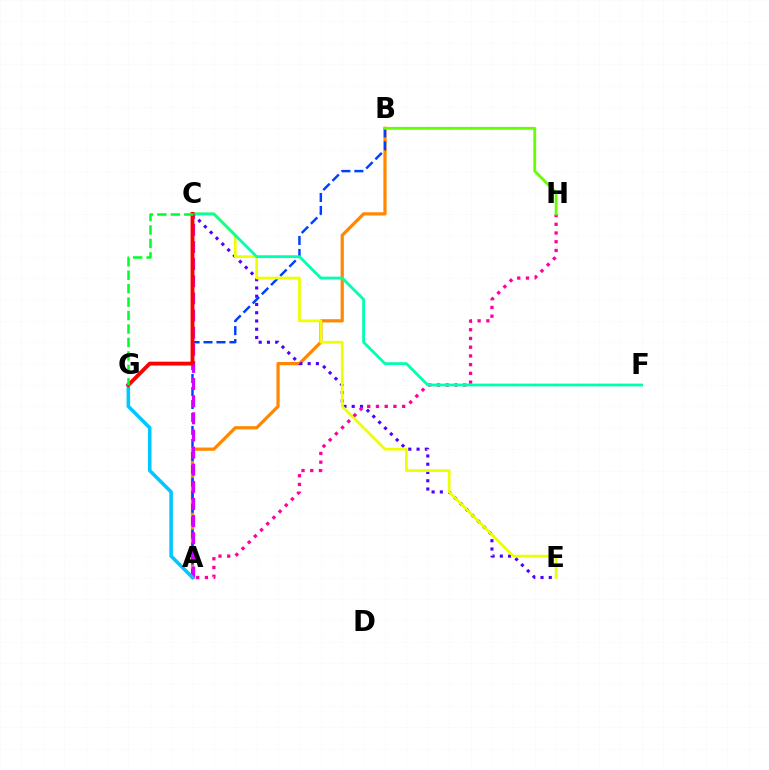{('A', 'B'): [{'color': '#ff8800', 'line_style': 'solid', 'thickness': 2.32}, {'color': '#003fff', 'line_style': 'dashed', 'thickness': 1.76}], ('C', 'E'): [{'color': '#4f00ff', 'line_style': 'dotted', 'thickness': 2.24}, {'color': '#eeff00', 'line_style': 'solid', 'thickness': 1.97}], ('A', 'C'): [{'color': '#d600ff', 'line_style': 'dashed', 'thickness': 2.33}], ('A', 'H'): [{'color': '#ff00a0', 'line_style': 'dotted', 'thickness': 2.37}], ('B', 'H'): [{'color': '#66ff00', 'line_style': 'solid', 'thickness': 2.05}], ('A', 'G'): [{'color': '#00c7ff', 'line_style': 'solid', 'thickness': 2.57}], ('C', 'F'): [{'color': '#00ffaf', 'line_style': 'solid', 'thickness': 2.02}], ('C', 'G'): [{'color': '#ff0000', 'line_style': 'solid', 'thickness': 2.77}, {'color': '#00ff27', 'line_style': 'dashed', 'thickness': 1.83}]}